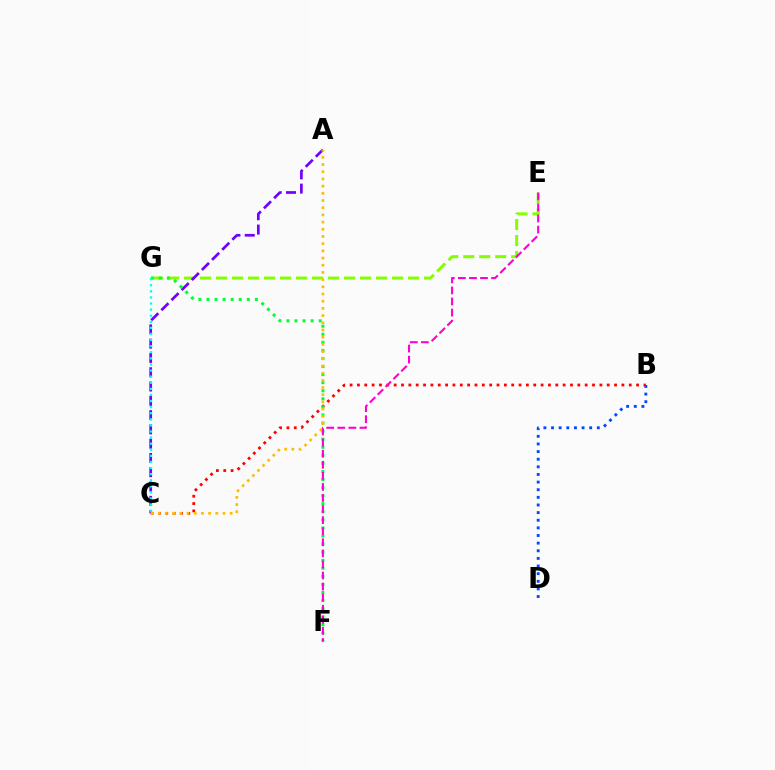{('B', 'D'): [{'color': '#004bff', 'line_style': 'dotted', 'thickness': 2.07}], ('E', 'G'): [{'color': '#84ff00', 'line_style': 'dashed', 'thickness': 2.17}], ('B', 'C'): [{'color': '#ff0000', 'line_style': 'dotted', 'thickness': 2.0}], ('A', 'C'): [{'color': '#7200ff', 'line_style': 'dashed', 'thickness': 1.94}, {'color': '#ffbd00', 'line_style': 'dotted', 'thickness': 1.95}], ('F', 'G'): [{'color': '#00ff39', 'line_style': 'dotted', 'thickness': 2.19}], ('E', 'F'): [{'color': '#ff00cf', 'line_style': 'dashed', 'thickness': 1.5}], ('C', 'G'): [{'color': '#00fff6', 'line_style': 'dotted', 'thickness': 1.66}]}